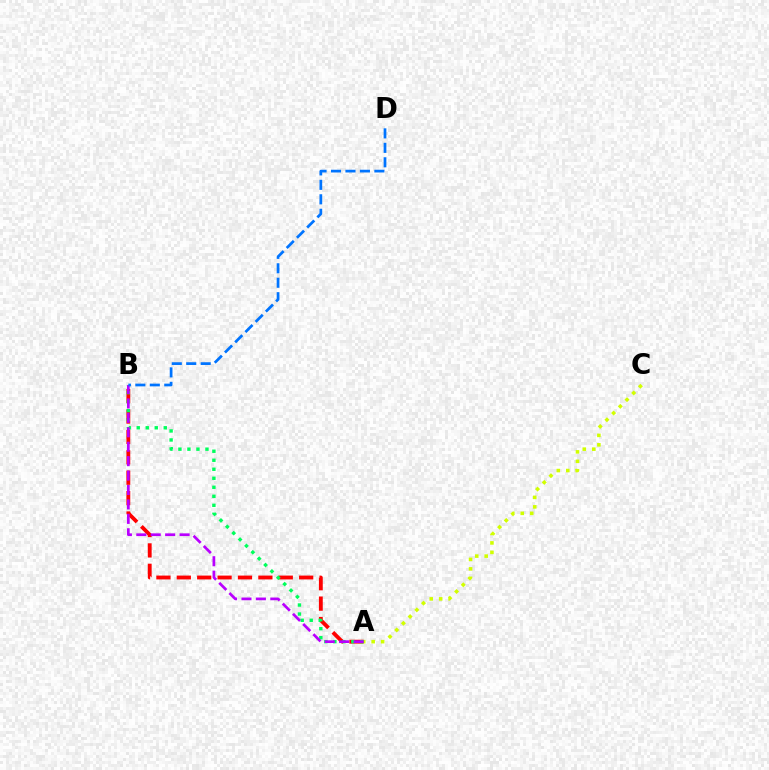{('A', 'C'): [{'color': '#d1ff00', 'line_style': 'dotted', 'thickness': 2.57}], ('A', 'B'): [{'color': '#ff0000', 'line_style': 'dashed', 'thickness': 2.77}, {'color': '#00ff5c', 'line_style': 'dotted', 'thickness': 2.45}, {'color': '#b900ff', 'line_style': 'dashed', 'thickness': 1.96}], ('B', 'D'): [{'color': '#0074ff', 'line_style': 'dashed', 'thickness': 1.96}]}